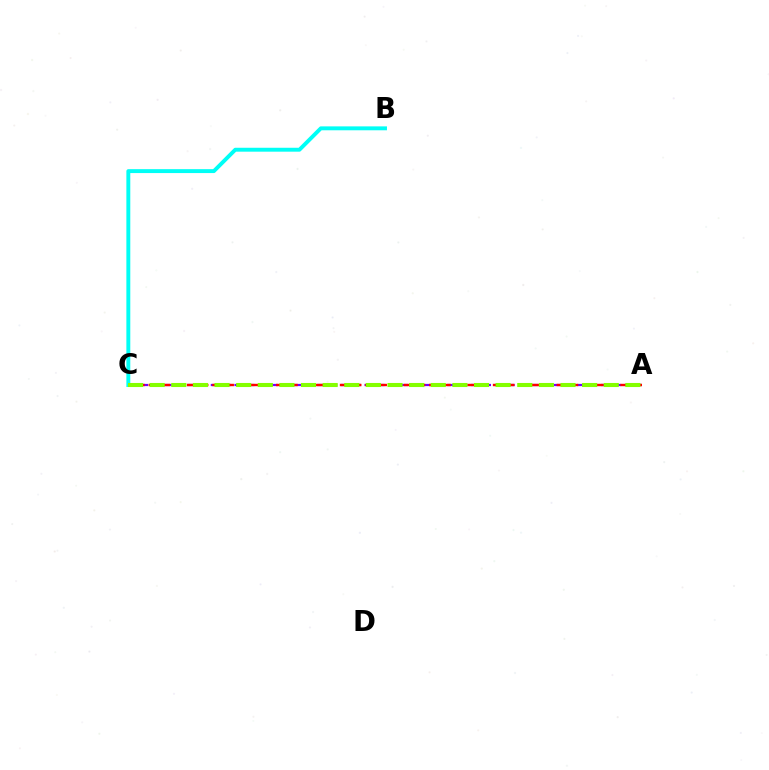{('A', 'C'): [{'color': '#7200ff', 'line_style': 'dashed', 'thickness': 1.61}, {'color': '#ff0000', 'line_style': 'dashed', 'thickness': 1.73}, {'color': '#84ff00', 'line_style': 'dashed', 'thickness': 2.94}], ('B', 'C'): [{'color': '#00fff6', 'line_style': 'solid', 'thickness': 2.82}]}